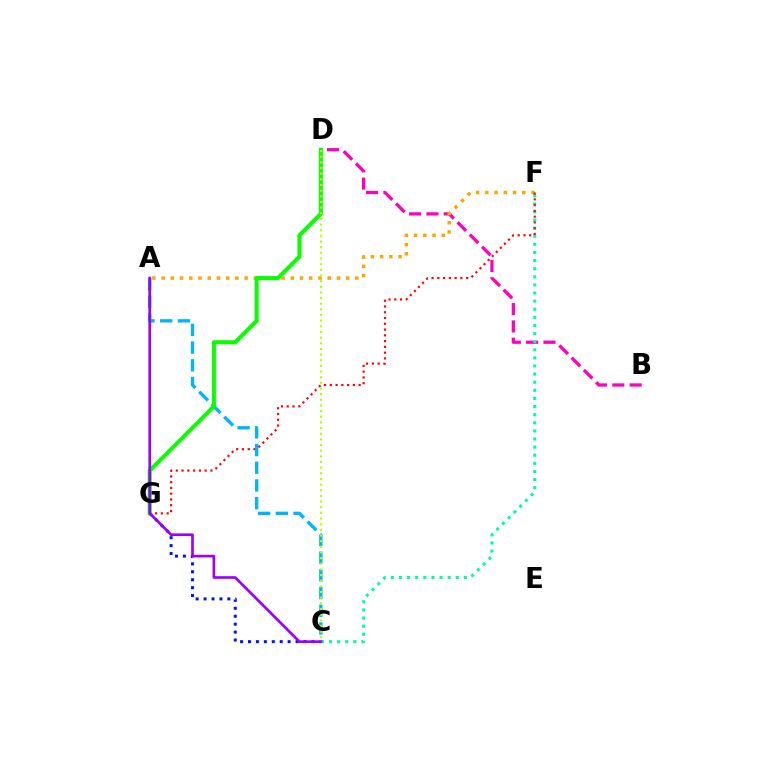{('B', 'D'): [{'color': '#ff00bd', 'line_style': 'dashed', 'thickness': 2.35}], ('A', 'F'): [{'color': '#ffa500', 'line_style': 'dotted', 'thickness': 2.51}], ('C', 'F'): [{'color': '#00ff9d', 'line_style': 'dotted', 'thickness': 2.2}], ('C', 'G'): [{'color': '#0010ff', 'line_style': 'dotted', 'thickness': 2.15}], ('F', 'G'): [{'color': '#ff0000', 'line_style': 'dotted', 'thickness': 1.57}], ('A', 'C'): [{'color': '#00b5ff', 'line_style': 'dashed', 'thickness': 2.4}, {'color': '#9b00ff', 'line_style': 'solid', 'thickness': 1.92}], ('D', 'G'): [{'color': '#08ff00', 'line_style': 'solid', 'thickness': 2.92}], ('C', 'D'): [{'color': '#b3ff00', 'line_style': 'dotted', 'thickness': 1.54}]}